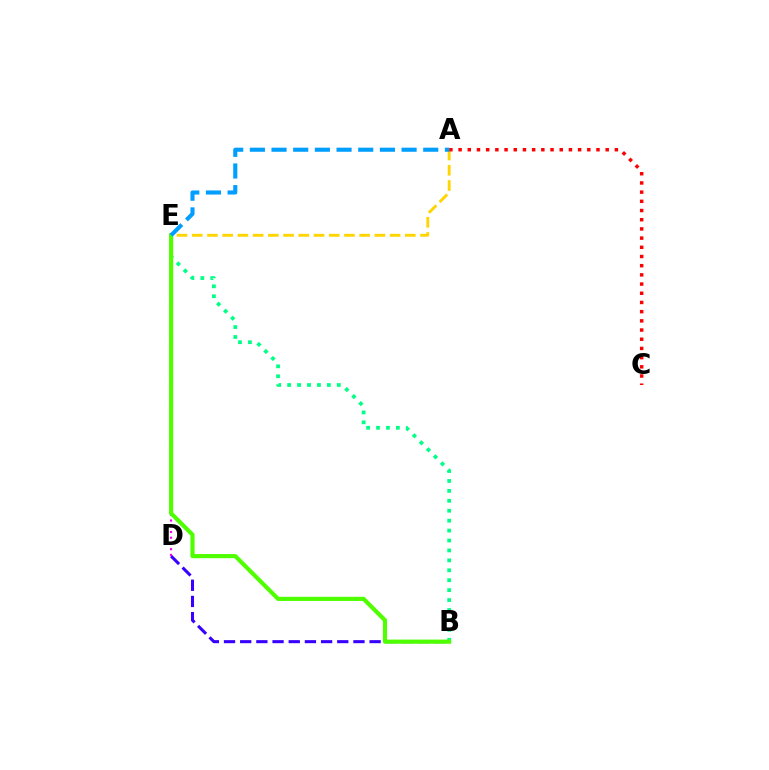{('B', 'E'): [{'color': '#00ff86', 'line_style': 'dotted', 'thickness': 2.7}, {'color': '#4fff00', 'line_style': 'solid', 'thickness': 2.99}], ('D', 'E'): [{'color': '#ff00ed', 'line_style': 'dotted', 'thickness': 1.56}], ('B', 'D'): [{'color': '#3700ff', 'line_style': 'dashed', 'thickness': 2.2}], ('A', 'E'): [{'color': '#ffd500', 'line_style': 'dashed', 'thickness': 2.07}, {'color': '#009eff', 'line_style': 'dashed', 'thickness': 2.94}], ('A', 'C'): [{'color': '#ff0000', 'line_style': 'dotted', 'thickness': 2.5}]}